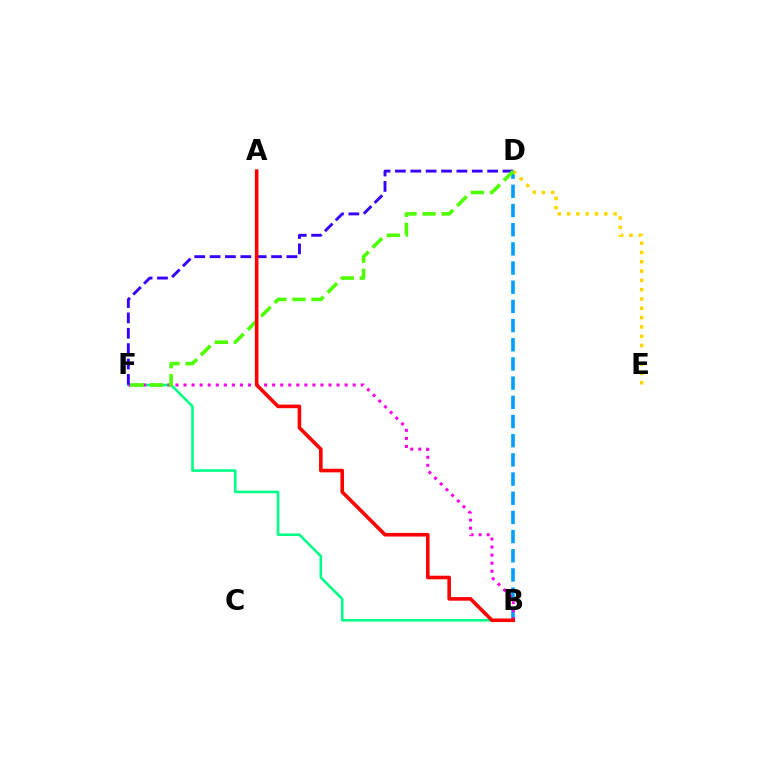{('B', 'D'): [{'color': '#009eff', 'line_style': 'dashed', 'thickness': 2.61}], ('B', 'F'): [{'color': '#00ff86', 'line_style': 'solid', 'thickness': 1.87}, {'color': '#ff00ed', 'line_style': 'dotted', 'thickness': 2.19}], ('D', 'E'): [{'color': '#ffd500', 'line_style': 'dotted', 'thickness': 2.53}], ('D', 'F'): [{'color': '#3700ff', 'line_style': 'dashed', 'thickness': 2.09}, {'color': '#4fff00', 'line_style': 'dashed', 'thickness': 2.59}], ('A', 'B'): [{'color': '#ff0000', 'line_style': 'solid', 'thickness': 2.59}]}